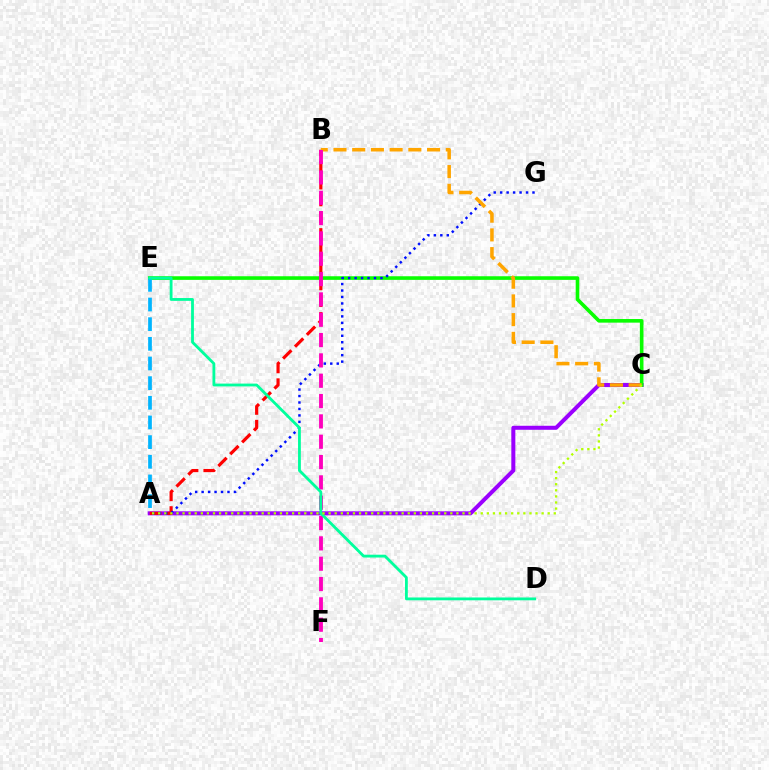{('A', 'C'): [{'color': '#9b00ff', 'line_style': 'solid', 'thickness': 2.89}, {'color': '#b3ff00', 'line_style': 'dotted', 'thickness': 1.65}], ('A', 'B'): [{'color': '#ff0000', 'line_style': 'dashed', 'thickness': 2.28}], ('C', 'E'): [{'color': '#08ff00', 'line_style': 'solid', 'thickness': 2.6}], ('A', 'G'): [{'color': '#0010ff', 'line_style': 'dotted', 'thickness': 1.76}], ('A', 'E'): [{'color': '#00b5ff', 'line_style': 'dashed', 'thickness': 2.67}], ('B', 'C'): [{'color': '#ffa500', 'line_style': 'dashed', 'thickness': 2.54}], ('B', 'F'): [{'color': '#ff00bd', 'line_style': 'dashed', 'thickness': 2.76}], ('D', 'E'): [{'color': '#00ff9d', 'line_style': 'solid', 'thickness': 2.03}]}